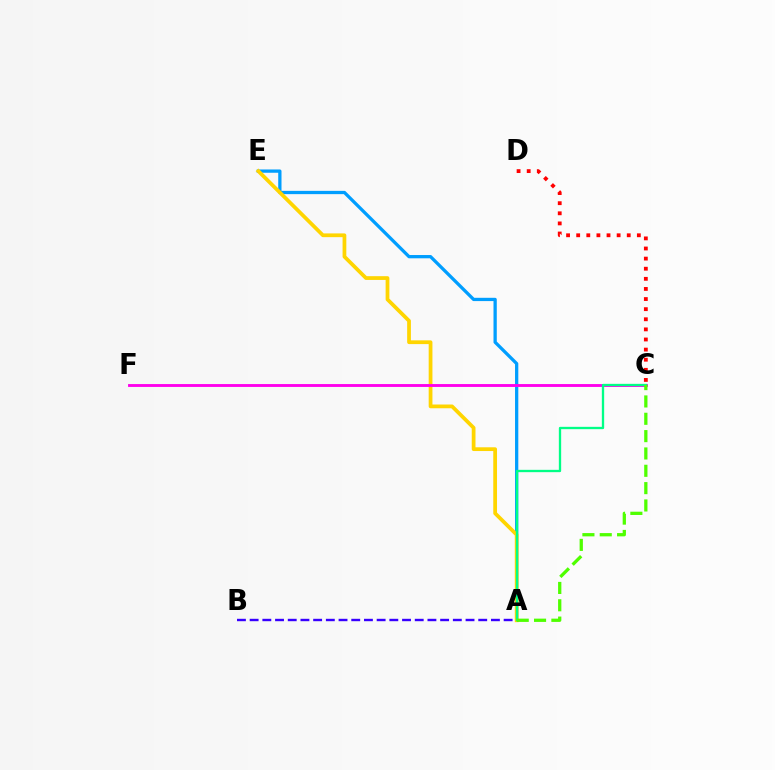{('A', 'E'): [{'color': '#009eff', 'line_style': 'solid', 'thickness': 2.36}, {'color': '#ffd500', 'line_style': 'solid', 'thickness': 2.7}], ('A', 'B'): [{'color': '#3700ff', 'line_style': 'dashed', 'thickness': 1.73}], ('C', 'F'): [{'color': '#ff00ed', 'line_style': 'solid', 'thickness': 2.07}], ('A', 'C'): [{'color': '#00ff86', 'line_style': 'solid', 'thickness': 1.67}, {'color': '#4fff00', 'line_style': 'dashed', 'thickness': 2.36}], ('C', 'D'): [{'color': '#ff0000', 'line_style': 'dotted', 'thickness': 2.75}]}